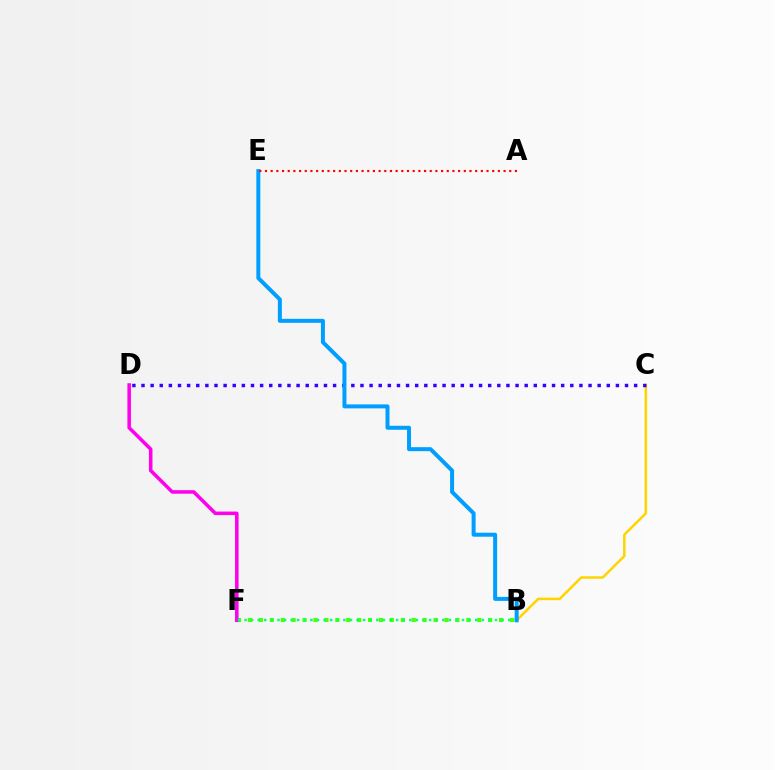{('B', 'C'): [{'color': '#ffd500', 'line_style': 'solid', 'thickness': 1.81}], ('B', 'F'): [{'color': '#4fff00', 'line_style': 'dotted', 'thickness': 2.97}, {'color': '#00ff86', 'line_style': 'dotted', 'thickness': 1.79}], ('D', 'F'): [{'color': '#ff00ed', 'line_style': 'solid', 'thickness': 2.55}], ('C', 'D'): [{'color': '#3700ff', 'line_style': 'dotted', 'thickness': 2.48}], ('B', 'E'): [{'color': '#009eff', 'line_style': 'solid', 'thickness': 2.87}], ('A', 'E'): [{'color': '#ff0000', 'line_style': 'dotted', 'thickness': 1.54}]}